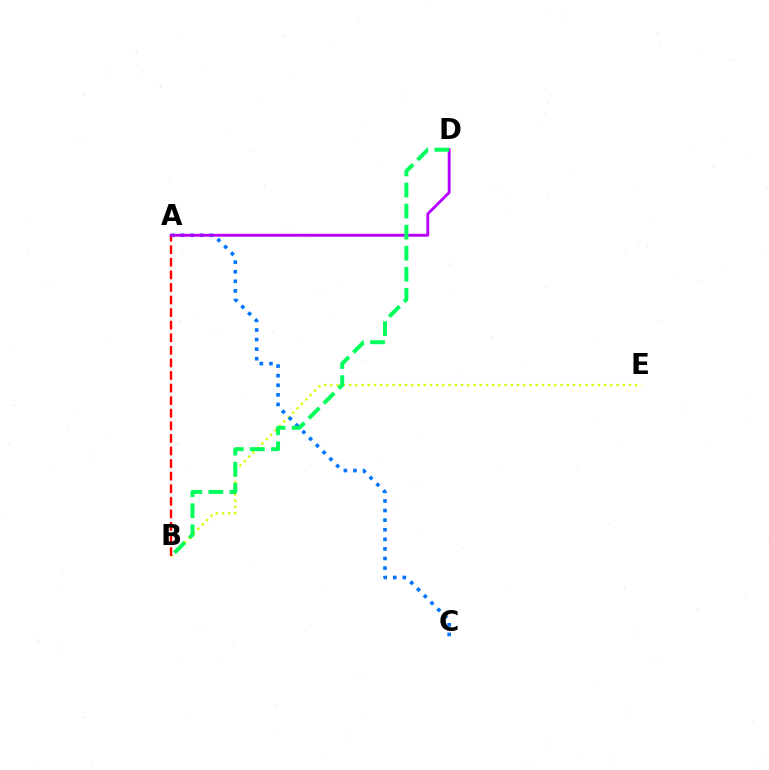{('B', 'E'): [{'color': '#d1ff00', 'line_style': 'dotted', 'thickness': 1.69}], ('A', 'C'): [{'color': '#0074ff', 'line_style': 'dotted', 'thickness': 2.6}], ('A', 'B'): [{'color': '#ff0000', 'line_style': 'dashed', 'thickness': 1.71}], ('A', 'D'): [{'color': '#b900ff', 'line_style': 'solid', 'thickness': 2.07}], ('B', 'D'): [{'color': '#00ff5c', 'line_style': 'dashed', 'thickness': 2.86}]}